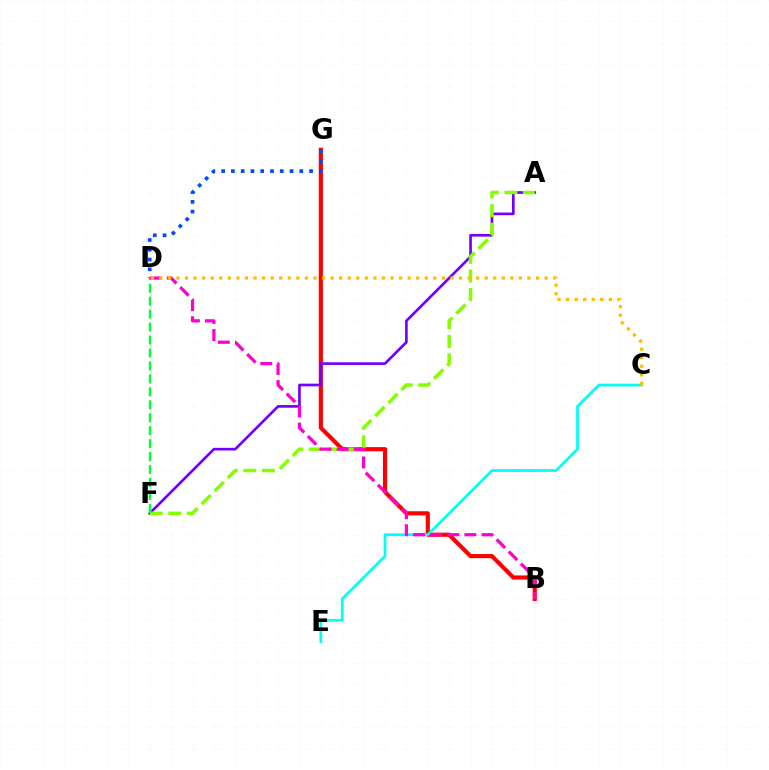{('B', 'G'): [{'color': '#ff0000', 'line_style': 'solid', 'thickness': 2.99}], ('A', 'F'): [{'color': '#7200ff', 'line_style': 'solid', 'thickness': 1.92}, {'color': '#84ff00', 'line_style': 'dashed', 'thickness': 2.52}], ('C', 'E'): [{'color': '#00fff6', 'line_style': 'solid', 'thickness': 1.98}], ('D', 'G'): [{'color': '#004bff', 'line_style': 'dotted', 'thickness': 2.65}], ('D', 'F'): [{'color': '#00ff39', 'line_style': 'dashed', 'thickness': 1.76}], ('B', 'D'): [{'color': '#ff00cf', 'line_style': 'dashed', 'thickness': 2.32}], ('C', 'D'): [{'color': '#ffbd00', 'line_style': 'dotted', 'thickness': 2.33}]}